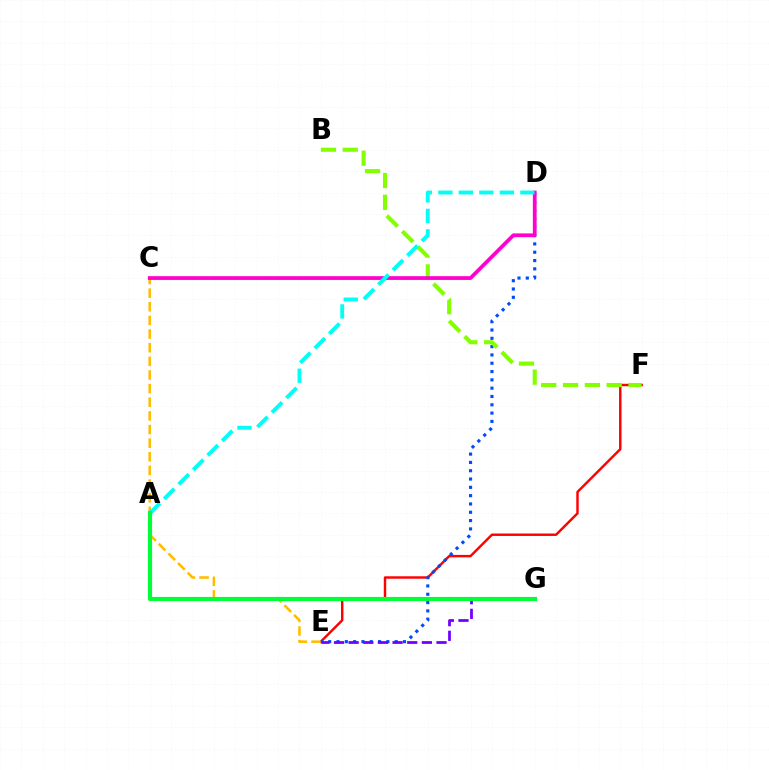{('E', 'F'): [{'color': '#ff0000', 'line_style': 'solid', 'thickness': 1.76}], ('C', 'E'): [{'color': '#ffbd00', 'line_style': 'dashed', 'thickness': 1.85}], ('D', 'E'): [{'color': '#004bff', 'line_style': 'dotted', 'thickness': 2.26}], ('B', 'F'): [{'color': '#84ff00', 'line_style': 'dashed', 'thickness': 2.97}], ('C', 'D'): [{'color': '#ff00cf', 'line_style': 'solid', 'thickness': 2.71}], ('E', 'G'): [{'color': '#7200ff', 'line_style': 'dashed', 'thickness': 1.99}], ('A', 'D'): [{'color': '#00fff6', 'line_style': 'dashed', 'thickness': 2.78}], ('A', 'G'): [{'color': '#00ff39', 'line_style': 'solid', 'thickness': 2.99}]}